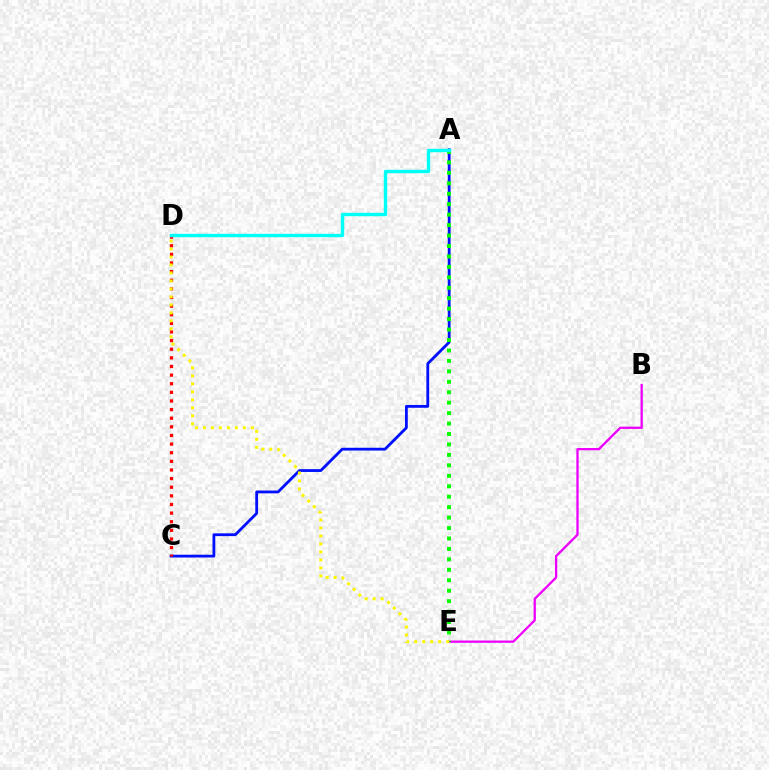{('A', 'C'): [{'color': '#0010ff', 'line_style': 'solid', 'thickness': 2.02}], ('B', 'E'): [{'color': '#ee00ff', 'line_style': 'solid', 'thickness': 1.66}], ('C', 'D'): [{'color': '#ff0000', 'line_style': 'dotted', 'thickness': 2.34}], ('A', 'E'): [{'color': '#08ff00', 'line_style': 'dotted', 'thickness': 2.84}], ('A', 'D'): [{'color': '#00fff6', 'line_style': 'solid', 'thickness': 2.45}], ('D', 'E'): [{'color': '#fcf500', 'line_style': 'dotted', 'thickness': 2.17}]}